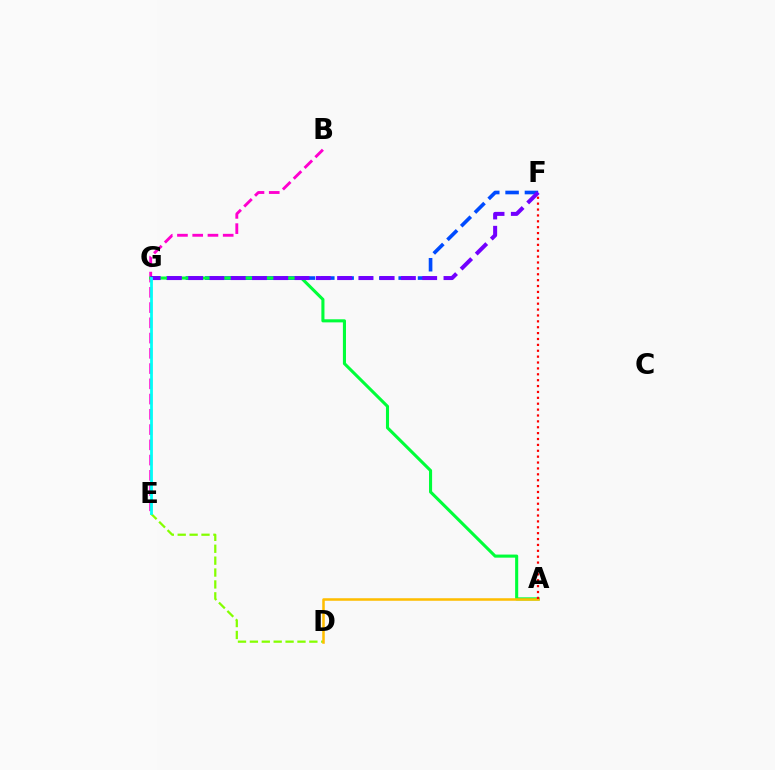{('B', 'E'): [{'color': '#ff00cf', 'line_style': 'dashed', 'thickness': 2.07}], ('D', 'E'): [{'color': '#84ff00', 'line_style': 'dashed', 'thickness': 1.62}], ('F', 'G'): [{'color': '#004bff', 'line_style': 'dashed', 'thickness': 2.63}, {'color': '#7200ff', 'line_style': 'dashed', 'thickness': 2.89}], ('A', 'G'): [{'color': '#00ff39', 'line_style': 'solid', 'thickness': 2.22}], ('A', 'D'): [{'color': '#ffbd00', 'line_style': 'solid', 'thickness': 1.82}], ('A', 'F'): [{'color': '#ff0000', 'line_style': 'dotted', 'thickness': 1.6}], ('E', 'G'): [{'color': '#00fff6', 'line_style': 'solid', 'thickness': 1.99}]}